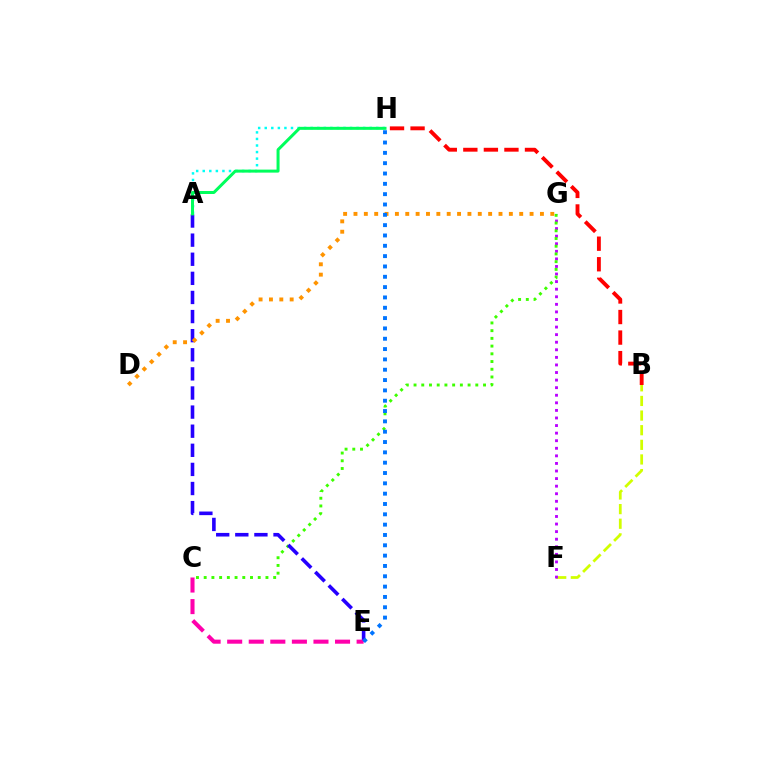{('B', 'F'): [{'color': '#d1ff00', 'line_style': 'dashed', 'thickness': 1.99}], ('F', 'G'): [{'color': '#b900ff', 'line_style': 'dotted', 'thickness': 2.06}], ('C', 'G'): [{'color': '#3dff00', 'line_style': 'dotted', 'thickness': 2.1}], ('A', 'E'): [{'color': '#2500ff', 'line_style': 'dashed', 'thickness': 2.6}], ('C', 'E'): [{'color': '#ff00ac', 'line_style': 'dashed', 'thickness': 2.93}], ('A', 'H'): [{'color': '#00fff6', 'line_style': 'dotted', 'thickness': 1.78}, {'color': '#00ff5c', 'line_style': 'solid', 'thickness': 2.16}], ('D', 'G'): [{'color': '#ff9400', 'line_style': 'dotted', 'thickness': 2.81}], ('E', 'H'): [{'color': '#0074ff', 'line_style': 'dotted', 'thickness': 2.81}], ('B', 'H'): [{'color': '#ff0000', 'line_style': 'dashed', 'thickness': 2.79}]}